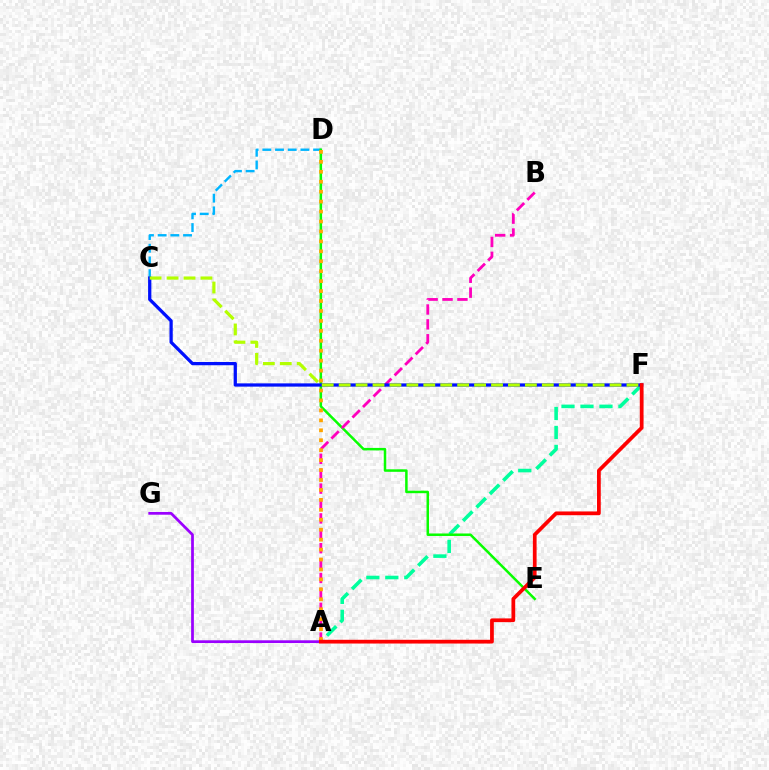{('C', 'D'): [{'color': '#00b5ff', 'line_style': 'dashed', 'thickness': 1.72}], ('A', 'F'): [{'color': '#00ff9d', 'line_style': 'dashed', 'thickness': 2.58}, {'color': '#ff0000', 'line_style': 'solid', 'thickness': 2.7}], ('D', 'E'): [{'color': '#08ff00', 'line_style': 'solid', 'thickness': 1.8}], ('A', 'G'): [{'color': '#9b00ff', 'line_style': 'solid', 'thickness': 1.98}], ('A', 'B'): [{'color': '#ff00bd', 'line_style': 'dashed', 'thickness': 2.02}], ('C', 'F'): [{'color': '#0010ff', 'line_style': 'solid', 'thickness': 2.35}, {'color': '#b3ff00', 'line_style': 'dashed', 'thickness': 2.3}], ('A', 'D'): [{'color': '#ffa500', 'line_style': 'dotted', 'thickness': 2.7}]}